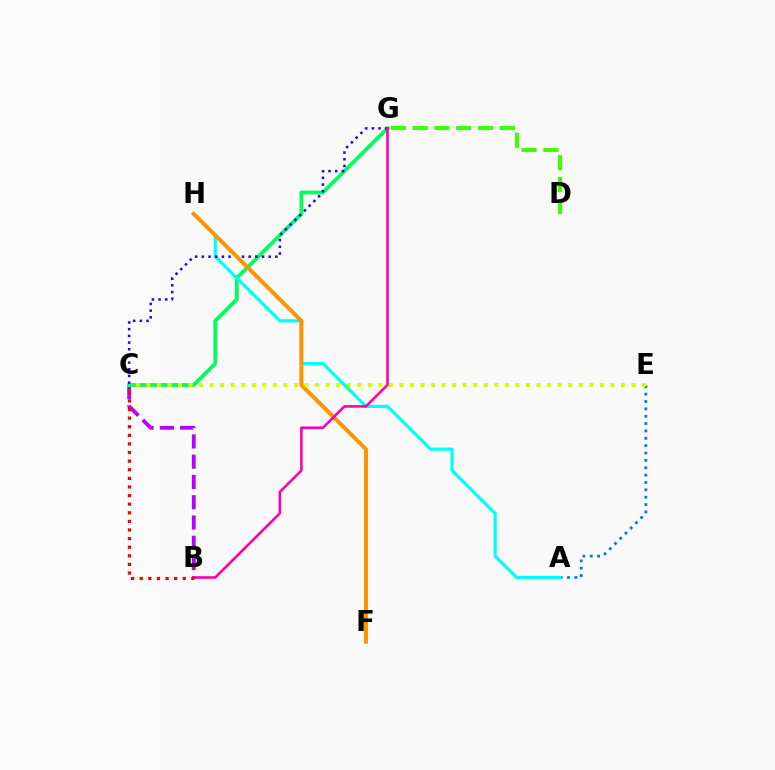{('B', 'C'): [{'color': '#b900ff', 'line_style': 'dashed', 'thickness': 2.75}, {'color': '#ff0000', 'line_style': 'dotted', 'thickness': 2.34}], ('A', 'E'): [{'color': '#0074ff', 'line_style': 'dotted', 'thickness': 2.0}], ('C', 'G'): [{'color': '#00ff5c', 'line_style': 'solid', 'thickness': 2.77}, {'color': '#2500ff', 'line_style': 'dotted', 'thickness': 1.82}], ('A', 'H'): [{'color': '#00fff6', 'line_style': 'solid', 'thickness': 2.3}], ('F', 'H'): [{'color': '#ff9400', 'line_style': 'solid', 'thickness': 2.88}], ('C', 'E'): [{'color': '#d1ff00', 'line_style': 'dotted', 'thickness': 2.87}], ('D', 'G'): [{'color': '#3dff00', 'line_style': 'dashed', 'thickness': 2.96}], ('B', 'G'): [{'color': '#ff00ac', 'line_style': 'solid', 'thickness': 1.87}]}